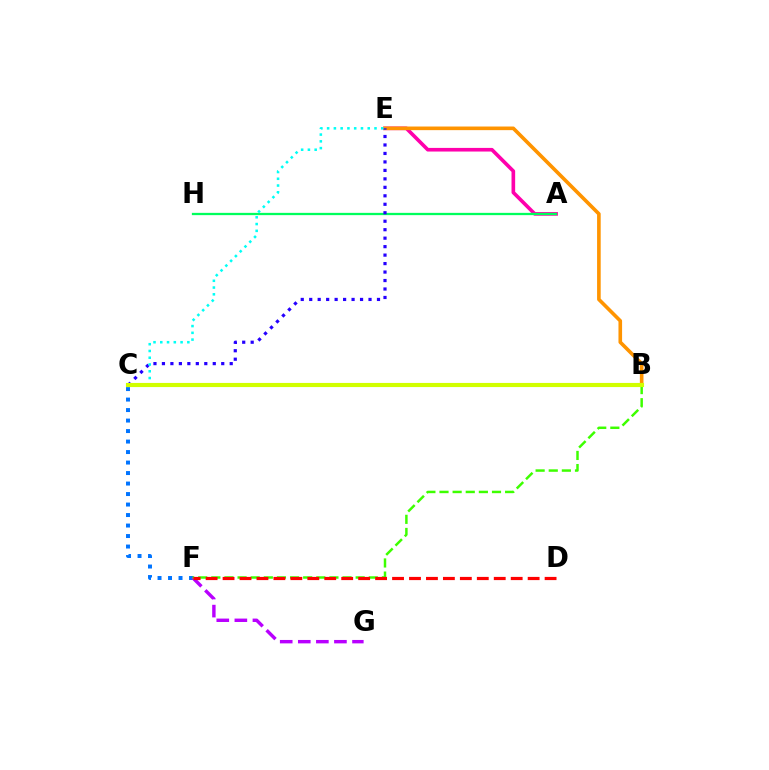{('C', 'F'): [{'color': '#0074ff', 'line_style': 'dotted', 'thickness': 2.85}], ('A', 'E'): [{'color': '#ff00ac', 'line_style': 'solid', 'thickness': 2.62}], ('F', 'G'): [{'color': '#b900ff', 'line_style': 'dashed', 'thickness': 2.46}], ('B', 'F'): [{'color': '#3dff00', 'line_style': 'dashed', 'thickness': 1.78}], ('B', 'E'): [{'color': '#ff9400', 'line_style': 'solid', 'thickness': 2.61}], ('D', 'F'): [{'color': '#ff0000', 'line_style': 'dashed', 'thickness': 2.3}], ('A', 'H'): [{'color': '#00ff5c', 'line_style': 'solid', 'thickness': 1.64}], ('C', 'E'): [{'color': '#2500ff', 'line_style': 'dotted', 'thickness': 2.3}, {'color': '#00fff6', 'line_style': 'dotted', 'thickness': 1.84}], ('B', 'C'): [{'color': '#d1ff00', 'line_style': 'solid', 'thickness': 2.98}]}